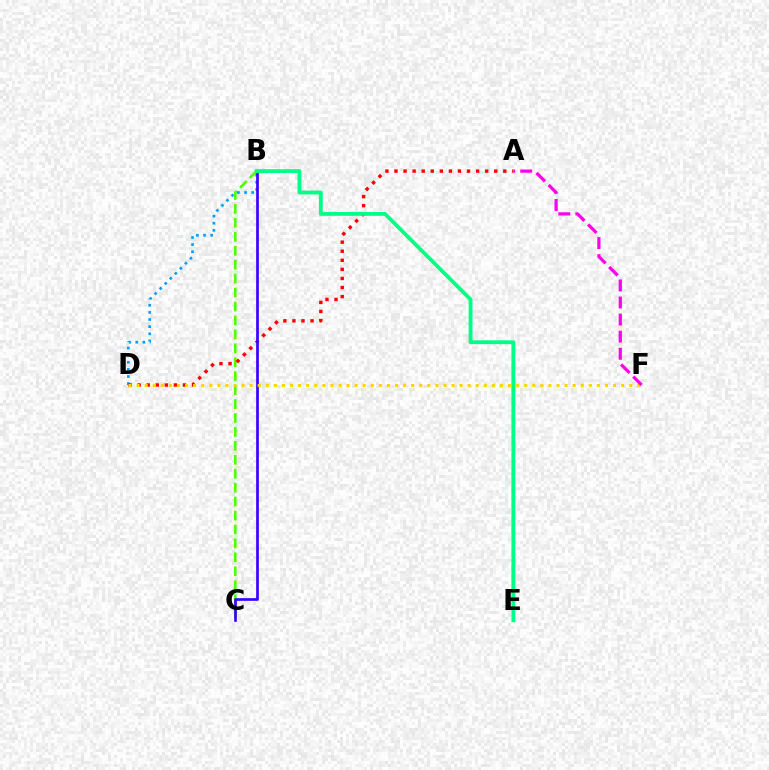{('B', 'C'): [{'color': '#4fff00', 'line_style': 'dashed', 'thickness': 1.89}, {'color': '#3700ff', 'line_style': 'solid', 'thickness': 1.93}], ('B', 'D'): [{'color': '#009eff', 'line_style': 'dotted', 'thickness': 1.94}], ('A', 'D'): [{'color': '#ff0000', 'line_style': 'dotted', 'thickness': 2.46}], ('B', 'E'): [{'color': '#00ff86', 'line_style': 'solid', 'thickness': 2.76}], ('D', 'F'): [{'color': '#ffd500', 'line_style': 'dotted', 'thickness': 2.19}], ('A', 'F'): [{'color': '#ff00ed', 'line_style': 'dashed', 'thickness': 2.32}]}